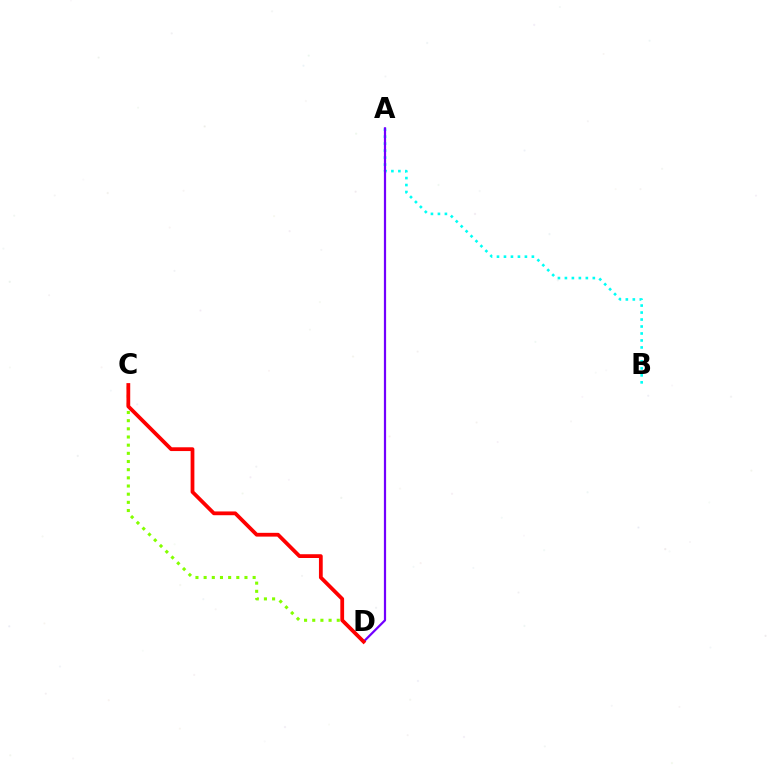{('C', 'D'): [{'color': '#84ff00', 'line_style': 'dotted', 'thickness': 2.22}, {'color': '#ff0000', 'line_style': 'solid', 'thickness': 2.72}], ('A', 'B'): [{'color': '#00fff6', 'line_style': 'dotted', 'thickness': 1.9}], ('A', 'D'): [{'color': '#7200ff', 'line_style': 'solid', 'thickness': 1.6}]}